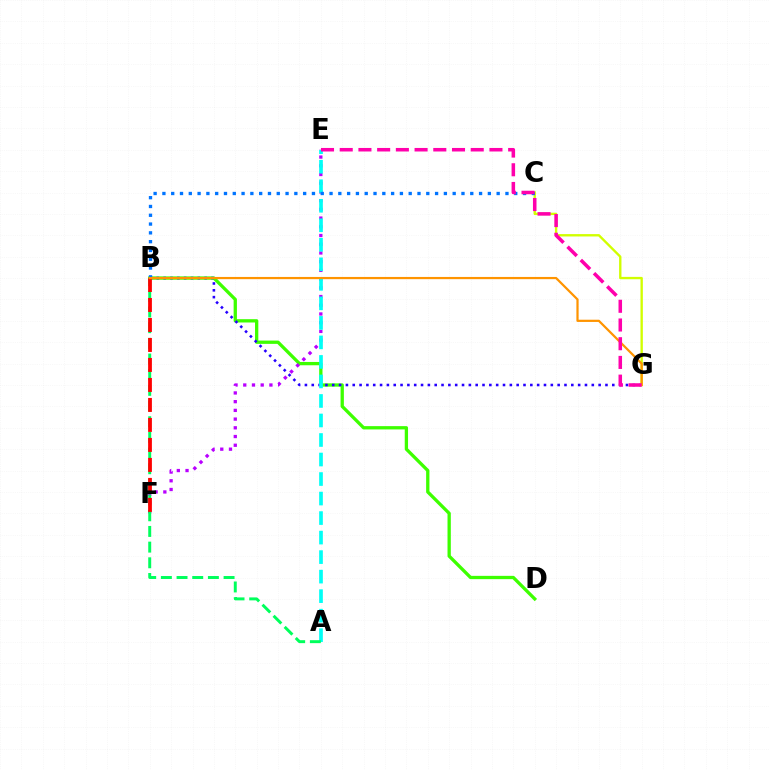{('B', 'D'): [{'color': '#3dff00', 'line_style': 'solid', 'thickness': 2.38}], ('B', 'G'): [{'color': '#2500ff', 'line_style': 'dotted', 'thickness': 1.86}, {'color': '#ff9400', 'line_style': 'solid', 'thickness': 1.6}], ('E', 'F'): [{'color': '#b900ff', 'line_style': 'dotted', 'thickness': 2.37}], ('C', 'G'): [{'color': '#d1ff00', 'line_style': 'solid', 'thickness': 1.7}], ('A', 'E'): [{'color': '#00fff6', 'line_style': 'dashed', 'thickness': 2.65}], ('A', 'B'): [{'color': '#00ff5c', 'line_style': 'dashed', 'thickness': 2.13}], ('B', 'F'): [{'color': '#ff0000', 'line_style': 'dashed', 'thickness': 2.72}], ('B', 'C'): [{'color': '#0074ff', 'line_style': 'dotted', 'thickness': 2.39}], ('E', 'G'): [{'color': '#ff00ac', 'line_style': 'dashed', 'thickness': 2.54}]}